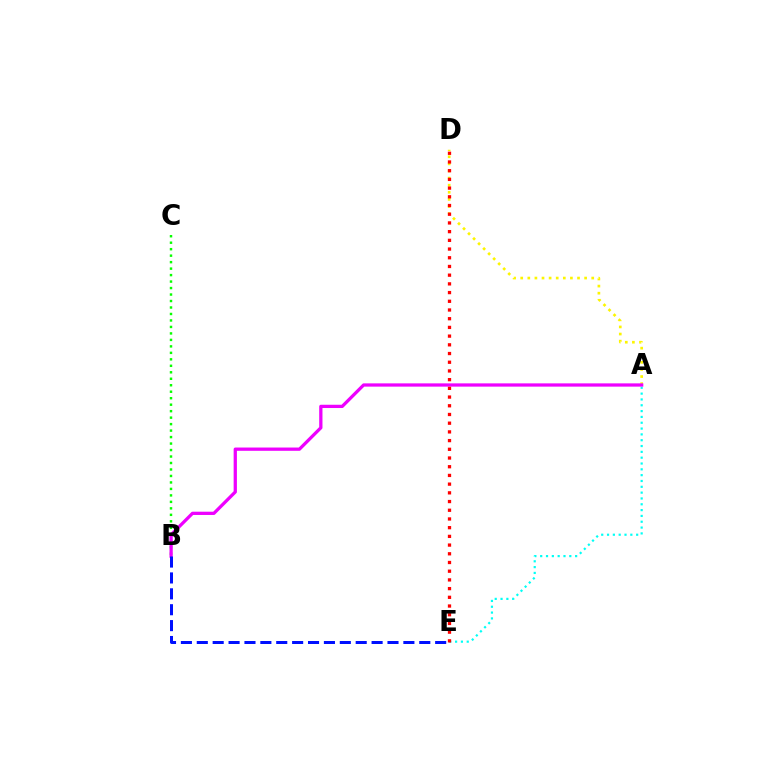{('A', 'E'): [{'color': '#00fff6', 'line_style': 'dotted', 'thickness': 1.58}], ('A', 'D'): [{'color': '#fcf500', 'line_style': 'dotted', 'thickness': 1.93}], ('B', 'C'): [{'color': '#08ff00', 'line_style': 'dotted', 'thickness': 1.76}], ('A', 'B'): [{'color': '#ee00ff', 'line_style': 'solid', 'thickness': 2.35}], ('D', 'E'): [{'color': '#ff0000', 'line_style': 'dotted', 'thickness': 2.37}], ('B', 'E'): [{'color': '#0010ff', 'line_style': 'dashed', 'thickness': 2.16}]}